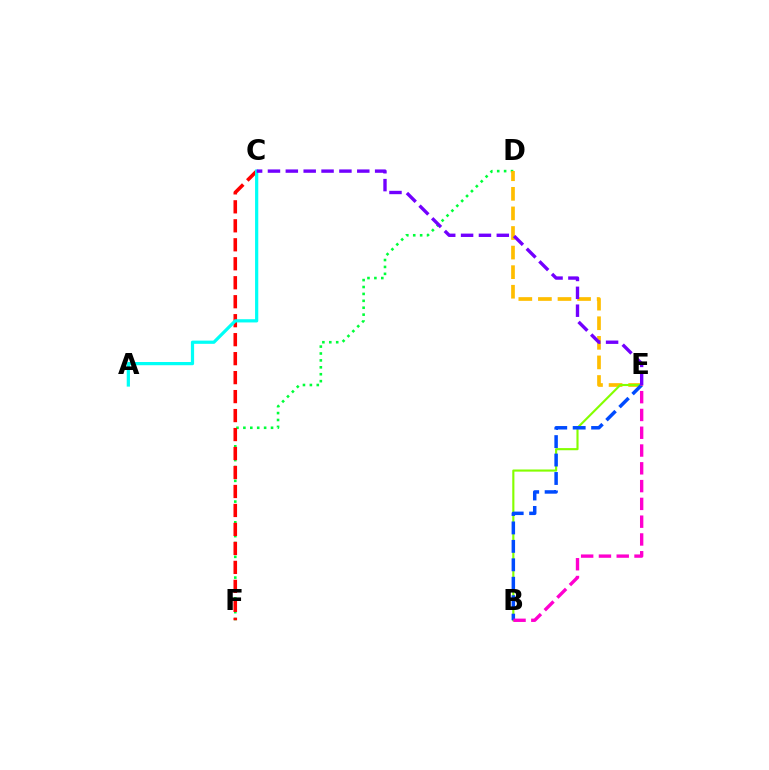{('D', 'F'): [{'color': '#00ff39', 'line_style': 'dotted', 'thickness': 1.88}], ('C', 'F'): [{'color': '#ff0000', 'line_style': 'dashed', 'thickness': 2.58}], ('D', 'E'): [{'color': '#ffbd00', 'line_style': 'dashed', 'thickness': 2.66}], ('B', 'E'): [{'color': '#84ff00', 'line_style': 'solid', 'thickness': 1.54}, {'color': '#004bff', 'line_style': 'dashed', 'thickness': 2.51}, {'color': '#ff00cf', 'line_style': 'dashed', 'thickness': 2.42}], ('A', 'C'): [{'color': '#00fff6', 'line_style': 'solid', 'thickness': 2.32}], ('C', 'E'): [{'color': '#7200ff', 'line_style': 'dashed', 'thickness': 2.43}]}